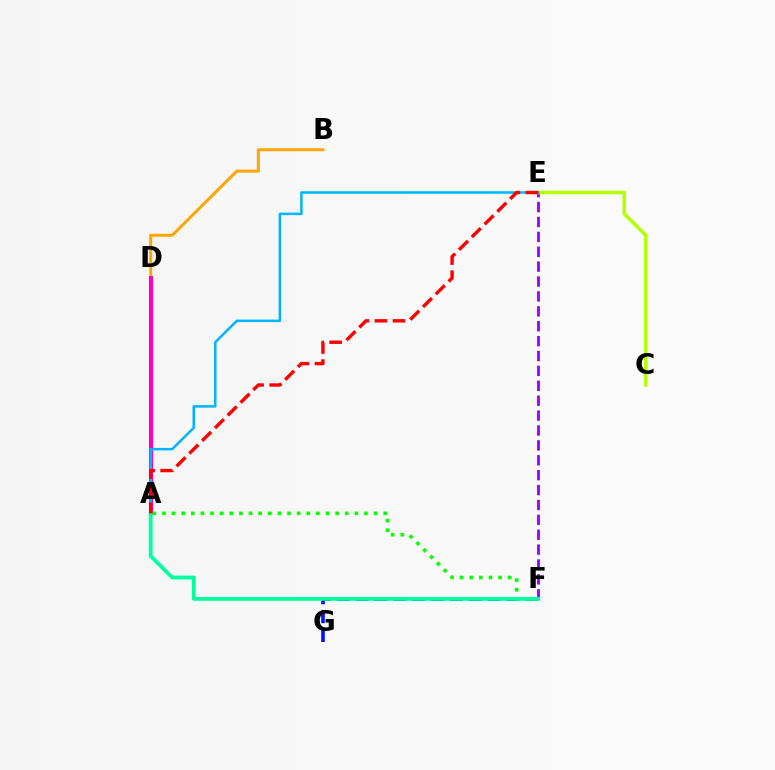{('B', 'D'): [{'color': '#ffa500', 'line_style': 'solid', 'thickness': 2.14}], ('E', 'F'): [{'color': '#9b00ff', 'line_style': 'dashed', 'thickness': 2.02}], ('C', 'E'): [{'color': '#b3ff00', 'line_style': 'solid', 'thickness': 2.54}], ('A', 'D'): [{'color': '#ff00bd', 'line_style': 'solid', 'thickness': 2.93}], ('A', 'E'): [{'color': '#00b5ff', 'line_style': 'solid', 'thickness': 1.8}, {'color': '#ff0000', 'line_style': 'dashed', 'thickness': 2.45}], ('F', 'G'): [{'color': '#0010ff', 'line_style': 'dashed', 'thickness': 2.56}], ('A', 'F'): [{'color': '#08ff00', 'line_style': 'dotted', 'thickness': 2.61}, {'color': '#00ff9d', 'line_style': 'solid', 'thickness': 2.73}]}